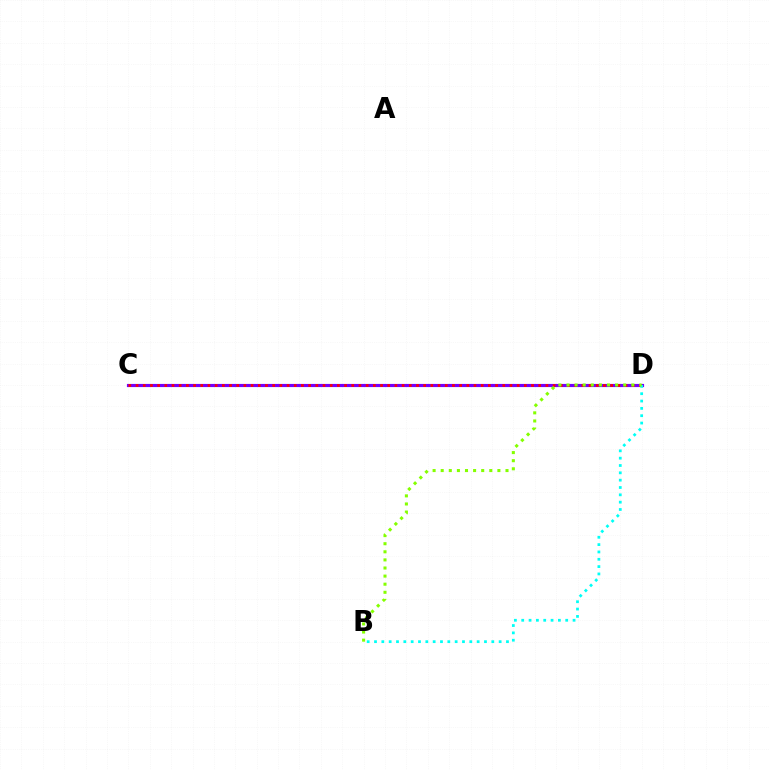{('C', 'D'): [{'color': '#7200ff', 'line_style': 'solid', 'thickness': 2.27}, {'color': '#ff0000', 'line_style': 'dotted', 'thickness': 1.95}], ('B', 'D'): [{'color': '#00fff6', 'line_style': 'dotted', 'thickness': 1.99}, {'color': '#84ff00', 'line_style': 'dotted', 'thickness': 2.2}]}